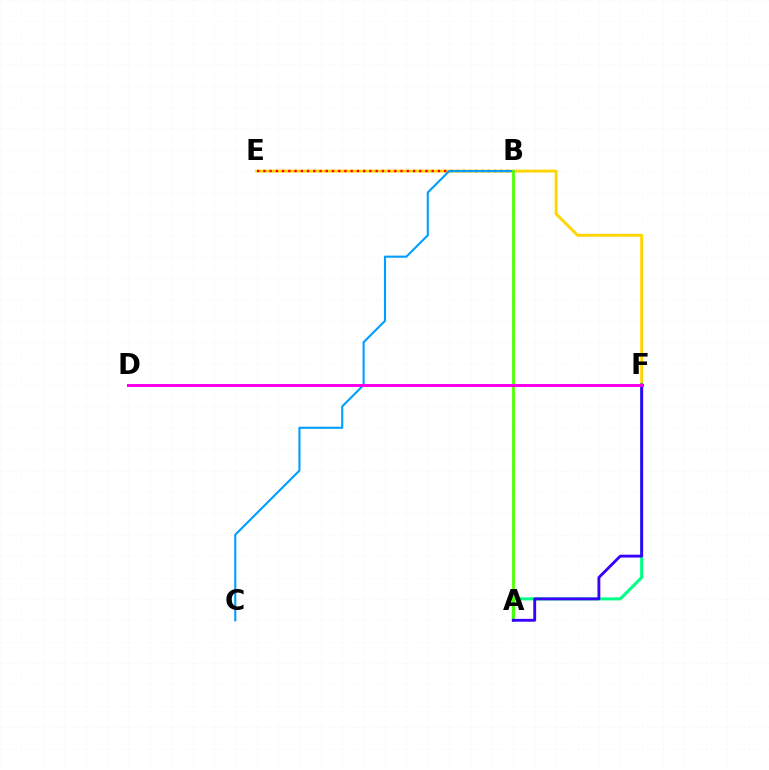{('E', 'F'): [{'color': '#ffd500', 'line_style': 'solid', 'thickness': 2.07}], ('A', 'F'): [{'color': '#00ff86', 'line_style': 'solid', 'thickness': 2.19}, {'color': '#3700ff', 'line_style': 'solid', 'thickness': 2.06}], ('B', 'E'): [{'color': '#ff0000', 'line_style': 'dotted', 'thickness': 1.69}], ('B', 'C'): [{'color': '#009eff', 'line_style': 'solid', 'thickness': 1.52}], ('A', 'B'): [{'color': '#4fff00', 'line_style': 'solid', 'thickness': 2.0}], ('D', 'F'): [{'color': '#ff00ed', 'line_style': 'solid', 'thickness': 2.15}]}